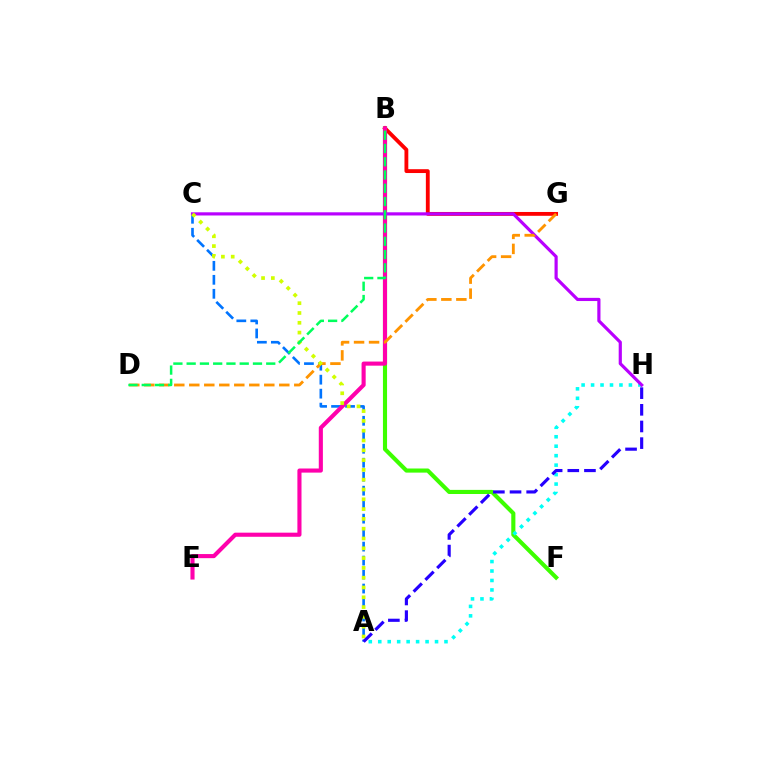{('B', 'F'): [{'color': '#3dff00', 'line_style': 'solid', 'thickness': 2.97}], ('A', 'C'): [{'color': '#0074ff', 'line_style': 'dashed', 'thickness': 1.9}, {'color': '#d1ff00', 'line_style': 'dotted', 'thickness': 2.66}], ('B', 'G'): [{'color': '#ff0000', 'line_style': 'solid', 'thickness': 2.76}], ('B', 'E'): [{'color': '#ff00ac', 'line_style': 'solid', 'thickness': 2.96}], ('A', 'H'): [{'color': '#00fff6', 'line_style': 'dotted', 'thickness': 2.57}, {'color': '#2500ff', 'line_style': 'dashed', 'thickness': 2.26}], ('C', 'H'): [{'color': '#b900ff', 'line_style': 'solid', 'thickness': 2.29}], ('D', 'G'): [{'color': '#ff9400', 'line_style': 'dashed', 'thickness': 2.04}], ('B', 'D'): [{'color': '#00ff5c', 'line_style': 'dashed', 'thickness': 1.8}]}